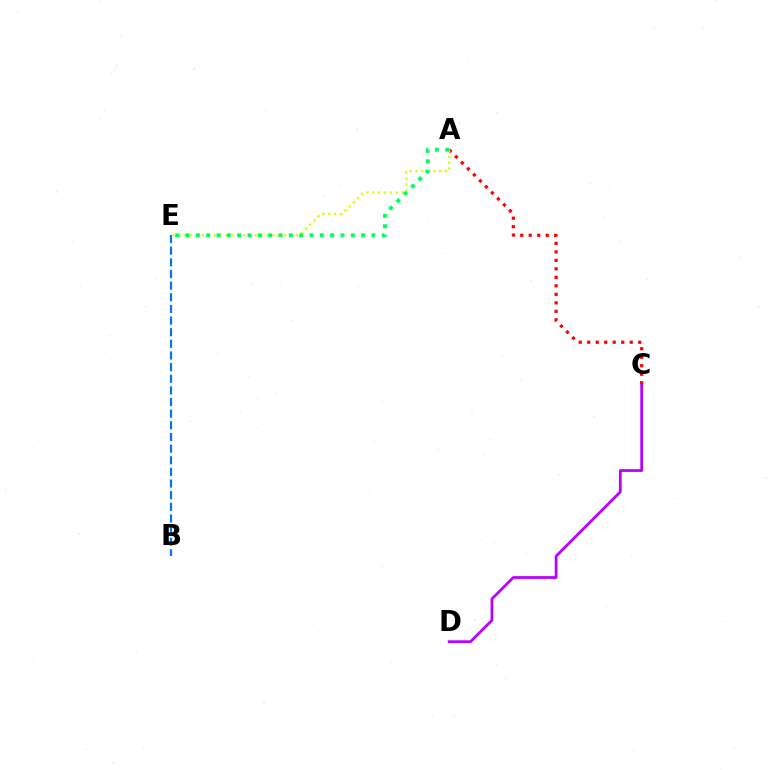{('B', 'E'): [{'color': '#0074ff', 'line_style': 'dashed', 'thickness': 1.58}], ('A', 'C'): [{'color': '#ff0000', 'line_style': 'dotted', 'thickness': 2.31}], ('A', 'E'): [{'color': '#d1ff00', 'line_style': 'dotted', 'thickness': 1.6}, {'color': '#00ff5c', 'line_style': 'dotted', 'thickness': 2.81}], ('C', 'D'): [{'color': '#b900ff', 'line_style': 'solid', 'thickness': 1.98}]}